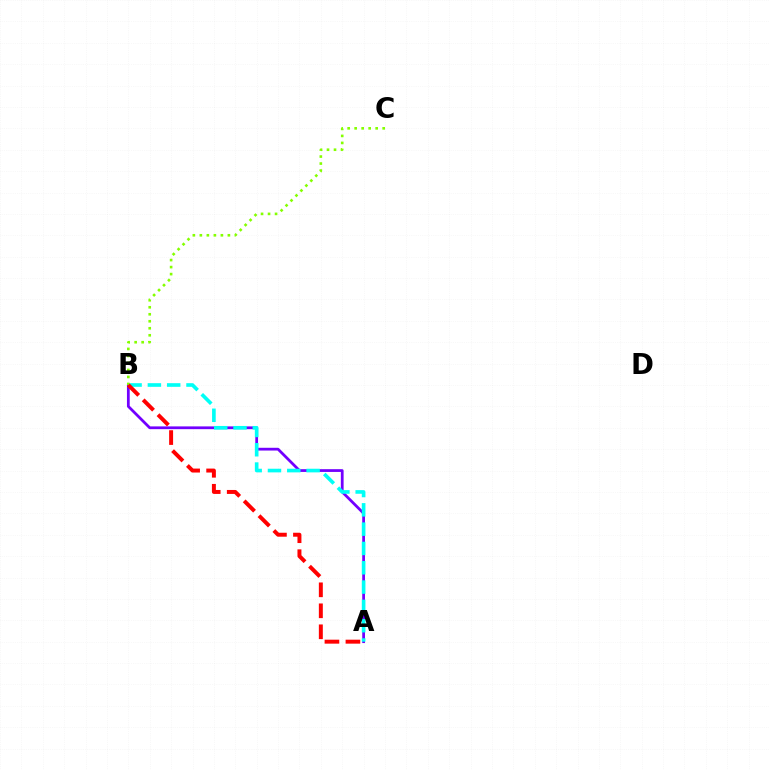{('A', 'B'): [{'color': '#7200ff', 'line_style': 'solid', 'thickness': 1.99}, {'color': '#00fff6', 'line_style': 'dashed', 'thickness': 2.62}, {'color': '#ff0000', 'line_style': 'dashed', 'thickness': 2.85}], ('B', 'C'): [{'color': '#84ff00', 'line_style': 'dotted', 'thickness': 1.9}]}